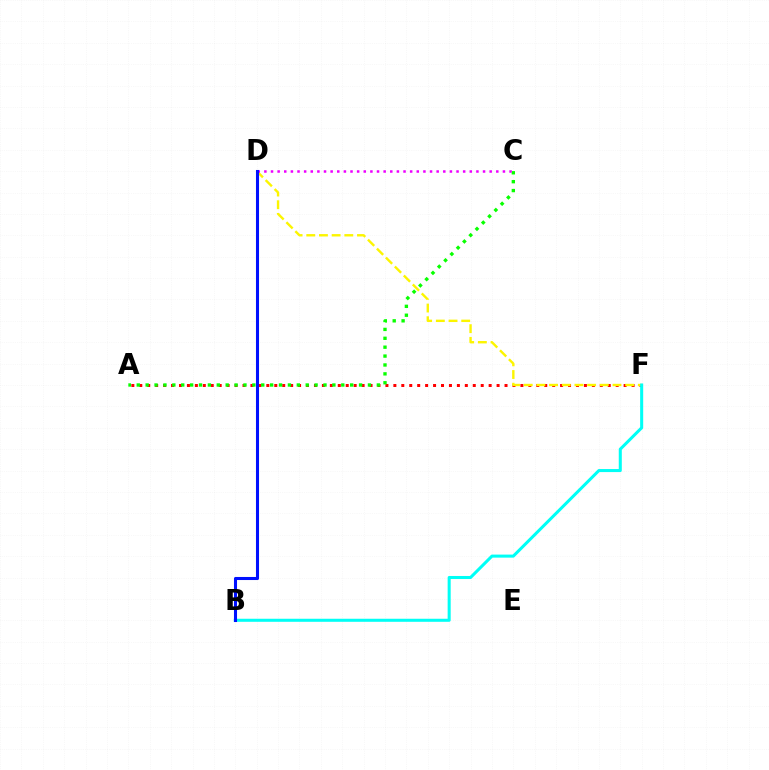{('A', 'F'): [{'color': '#ff0000', 'line_style': 'dotted', 'thickness': 2.16}], ('D', 'F'): [{'color': '#fcf500', 'line_style': 'dashed', 'thickness': 1.72}], ('A', 'C'): [{'color': '#08ff00', 'line_style': 'dotted', 'thickness': 2.42}], ('C', 'D'): [{'color': '#ee00ff', 'line_style': 'dotted', 'thickness': 1.8}], ('B', 'F'): [{'color': '#00fff6', 'line_style': 'solid', 'thickness': 2.19}], ('B', 'D'): [{'color': '#0010ff', 'line_style': 'solid', 'thickness': 2.2}]}